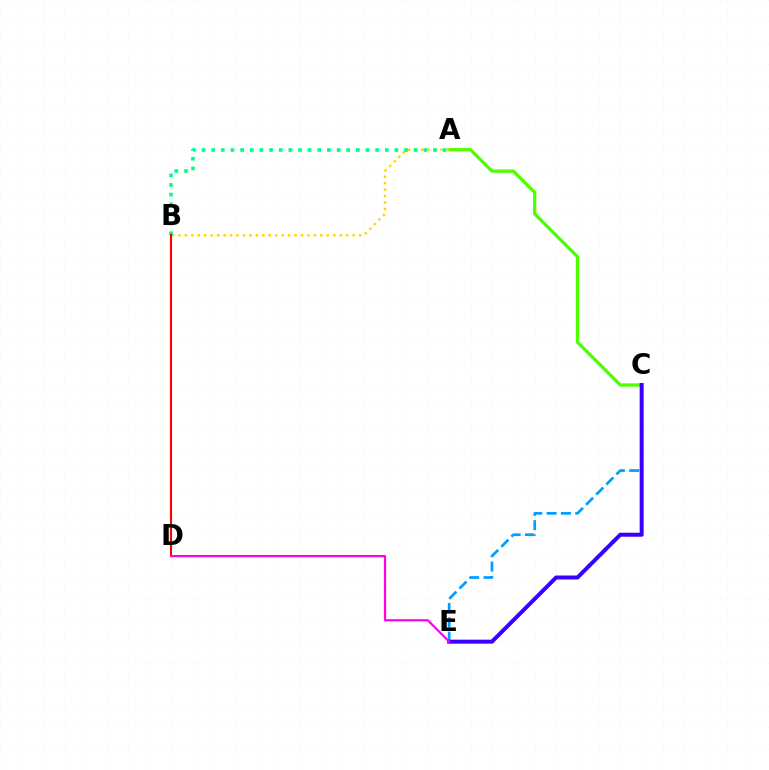{('A', 'C'): [{'color': '#4fff00', 'line_style': 'solid', 'thickness': 2.37}], ('A', 'B'): [{'color': '#ffd500', 'line_style': 'dotted', 'thickness': 1.75}, {'color': '#00ff86', 'line_style': 'dotted', 'thickness': 2.62}], ('C', 'E'): [{'color': '#009eff', 'line_style': 'dashed', 'thickness': 1.95}, {'color': '#3700ff', 'line_style': 'solid', 'thickness': 2.87}], ('B', 'D'): [{'color': '#ff0000', 'line_style': 'solid', 'thickness': 1.51}], ('D', 'E'): [{'color': '#ff00ed', 'line_style': 'solid', 'thickness': 1.6}]}